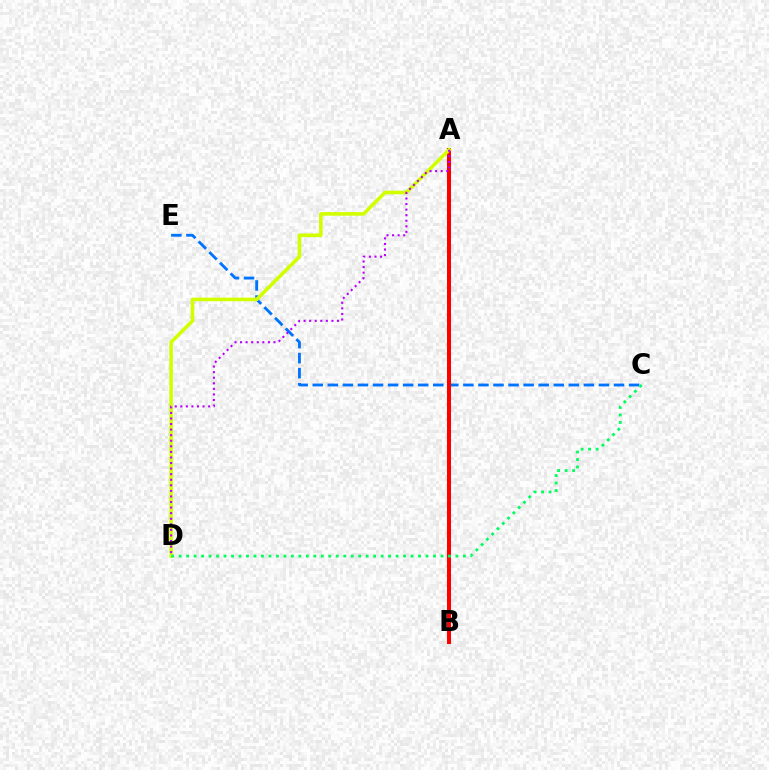{('C', 'E'): [{'color': '#0074ff', 'line_style': 'dashed', 'thickness': 2.05}], ('A', 'B'): [{'color': '#ff0000', 'line_style': 'solid', 'thickness': 2.9}], ('A', 'D'): [{'color': '#d1ff00', 'line_style': 'solid', 'thickness': 2.59}, {'color': '#b900ff', 'line_style': 'dotted', 'thickness': 1.51}], ('C', 'D'): [{'color': '#00ff5c', 'line_style': 'dotted', 'thickness': 2.03}]}